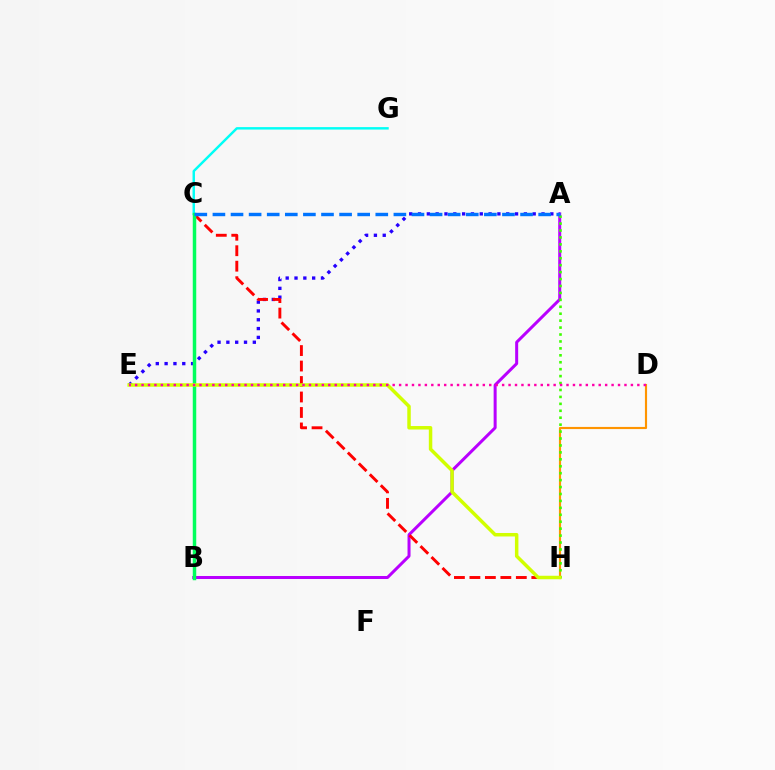{('A', 'E'): [{'color': '#2500ff', 'line_style': 'dotted', 'thickness': 2.4}], ('A', 'B'): [{'color': '#b900ff', 'line_style': 'solid', 'thickness': 2.16}], ('D', 'H'): [{'color': '#ff9400', 'line_style': 'solid', 'thickness': 1.55}], ('C', 'H'): [{'color': '#ff0000', 'line_style': 'dashed', 'thickness': 2.1}], ('C', 'G'): [{'color': '#00fff6', 'line_style': 'solid', 'thickness': 1.76}], ('A', 'H'): [{'color': '#3dff00', 'line_style': 'dotted', 'thickness': 1.88}], ('B', 'C'): [{'color': '#00ff5c', 'line_style': 'solid', 'thickness': 2.5}], ('E', 'H'): [{'color': '#d1ff00', 'line_style': 'solid', 'thickness': 2.51}], ('A', 'C'): [{'color': '#0074ff', 'line_style': 'dashed', 'thickness': 2.46}], ('D', 'E'): [{'color': '#ff00ac', 'line_style': 'dotted', 'thickness': 1.75}]}